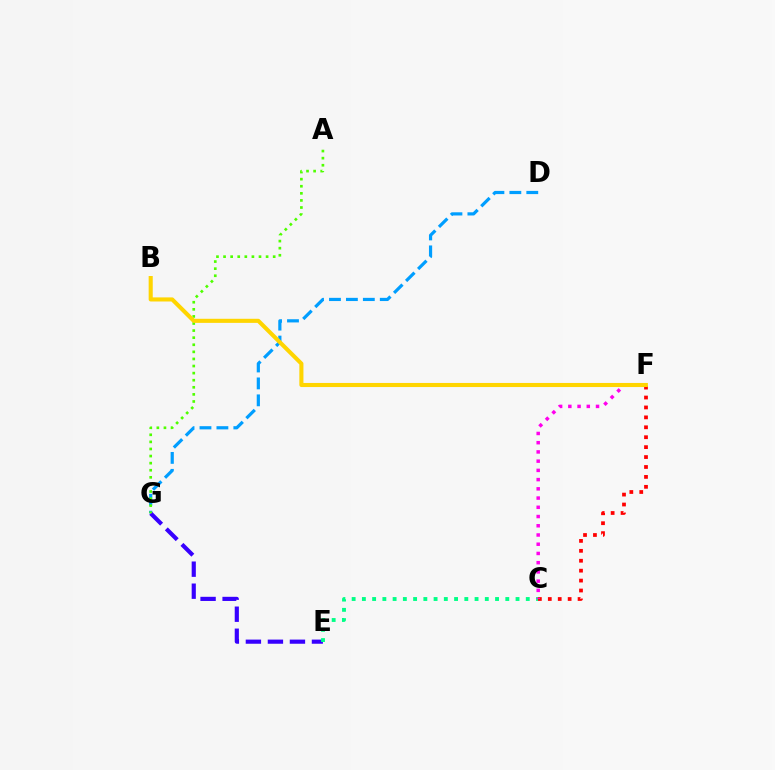{('D', 'G'): [{'color': '#009eff', 'line_style': 'dashed', 'thickness': 2.3}], ('E', 'G'): [{'color': '#3700ff', 'line_style': 'dashed', 'thickness': 2.99}], ('C', 'F'): [{'color': '#ff0000', 'line_style': 'dotted', 'thickness': 2.7}, {'color': '#ff00ed', 'line_style': 'dotted', 'thickness': 2.51}], ('A', 'G'): [{'color': '#4fff00', 'line_style': 'dotted', 'thickness': 1.93}], ('C', 'E'): [{'color': '#00ff86', 'line_style': 'dotted', 'thickness': 2.78}], ('B', 'F'): [{'color': '#ffd500', 'line_style': 'solid', 'thickness': 2.94}]}